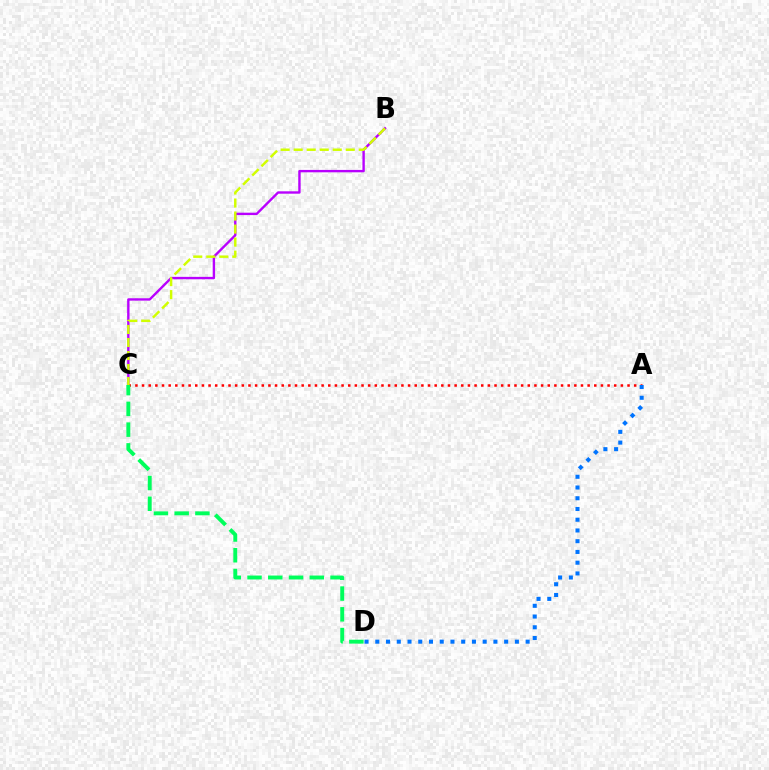{('B', 'C'): [{'color': '#b900ff', 'line_style': 'solid', 'thickness': 1.72}, {'color': '#d1ff00', 'line_style': 'dashed', 'thickness': 1.77}], ('A', 'C'): [{'color': '#ff0000', 'line_style': 'dotted', 'thickness': 1.81}], ('A', 'D'): [{'color': '#0074ff', 'line_style': 'dotted', 'thickness': 2.92}], ('C', 'D'): [{'color': '#00ff5c', 'line_style': 'dashed', 'thickness': 2.82}]}